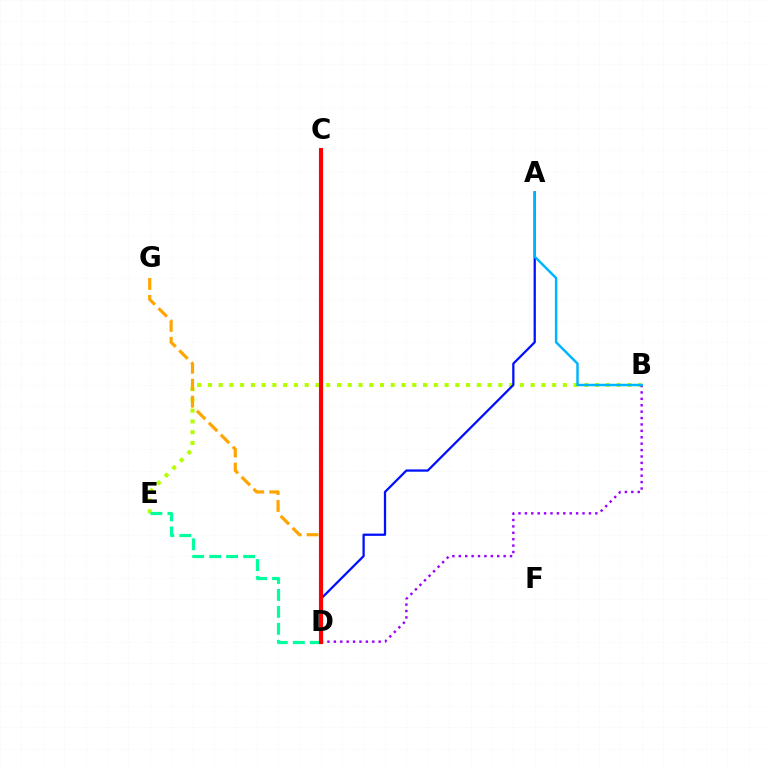{('B', 'E'): [{'color': '#b3ff00', 'line_style': 'dotted', 'thickness': 2.92}], ('C', 'D'): [{'color': '#08ff00', 'line_style': 'solid', 'thickness': 2.25}, {'color': '#ff00bd', 'line_style': 'dotted', 'thickness': 2.7}, {'color': '#ff0000', 'line_style': 'solid', 'thickness': 2.95}], ('D', 'E'): [{'color': '#00ff9d', 'line_style': 'dashed', 'thickness': 2.3}], ('A', 'D'): [{'color': '#0010ff', 'line_style': 'solid', 'thickness': 1.63}], ('D', 'G'): [{'color': '#ffa500', 'line_style': 'dashed', 'thickness': 2.3}], ('B', 'D'): [{'color': '#9b00ff', 'line_style': 'dotted', 'thickness': 1.74}], ('A', 'B'): [{'color': '#00b5ff', 'line_style': 'solid', 'thickness': 1.78}]}